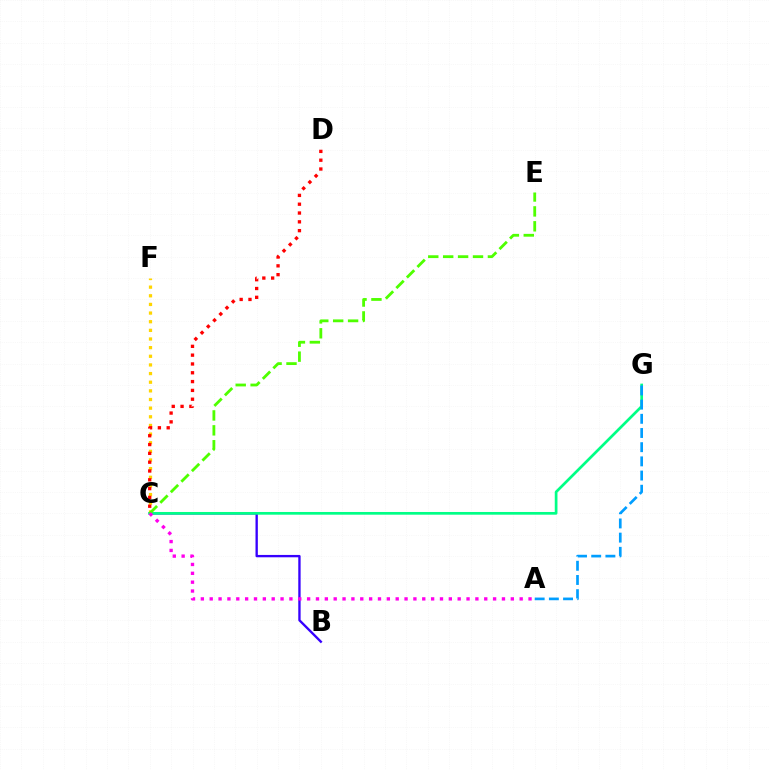{('C', 'F'): [{'color': '#ffd500', 'line_style': 'dotted', 'thickness': 2.35}], ('B', 'C'): [{'color': '#3700ff', 'line_style': 'solid', 'thickness': 1.69}], ('C', 'G'): [{'color': '#00ff86', 'line_style': 'solid', 'thickness': 1.95}], ('C', 'E'): [{'color': '#4fff00', 'line_style': 'dashed', 'thickness': 2.03}], ('C', 'D'): [{'color': '#ff0000', 'line_style': 'dotted', 'thickness': 2.39}], ('A', 'C'): [{'color': '#ff00ed', 'line_style': 'dotted', 'thickness': 2.41}], ('A', 'G'): [{'color': '#009eff', 'line_style': 'dashed', 'thickness': 1.93}]}